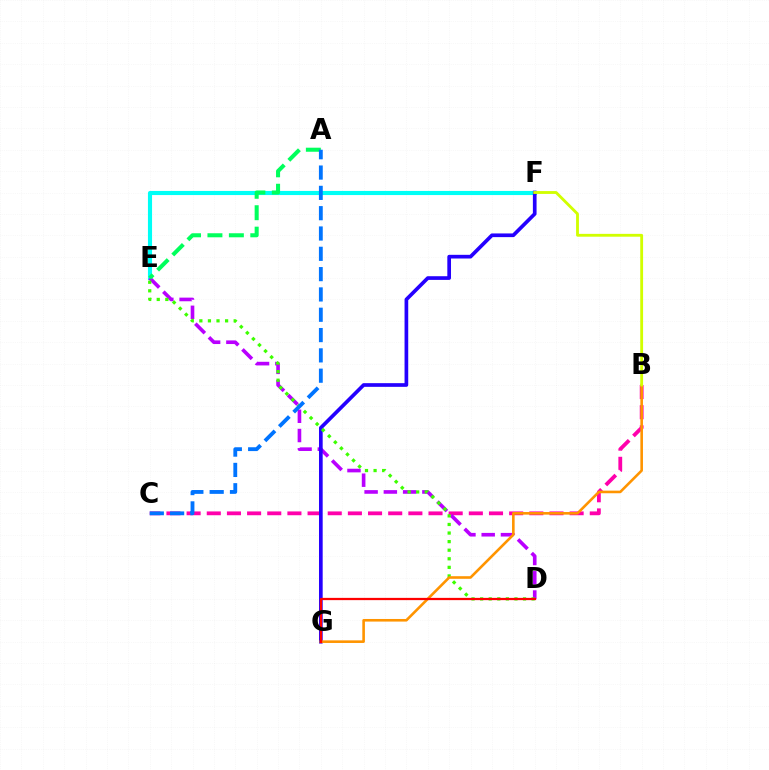{('E', 'F'): [{'color': '#00fff6', 'line_style': 'solid', 'thickness': 2.97}], ('B', 'C'): [{'color': '#ff00ac', 'line_style': 'dashed', 'thickness': 2.74}], ('D', 'E'): [{'color': '#b900ff', 'line_style': 'dashed', 'thickness': 2.62}, {'color': '#3dff00', 'line_style': 'dotted', 'thickness': 2.33}], ('F', 'G'): [{'color': '#2500ff', 'line_style': 'solid', 'thickness': 2.65}], ('B', 'G'): [{'color': '#ff9400', 'line_style': 'solid', 'thickness': 1.87}], ('B', 'F'): [{'color': '#d1ff00', 'line_style': 'solid', 'thickness': 2.05}], ('A', 'E'): [{'color': '#00ff5c', 'line_style': 'dashed', 'thickness': 2.91}], ('D', 'G'): [{'color': '#ff0000', 'line_style': 'solid', 'thickness': 1.63}], ('A', 'C'): [{'color': '#0074ff', 'line_style': 'dashed', 'thickness': 2.76}]}